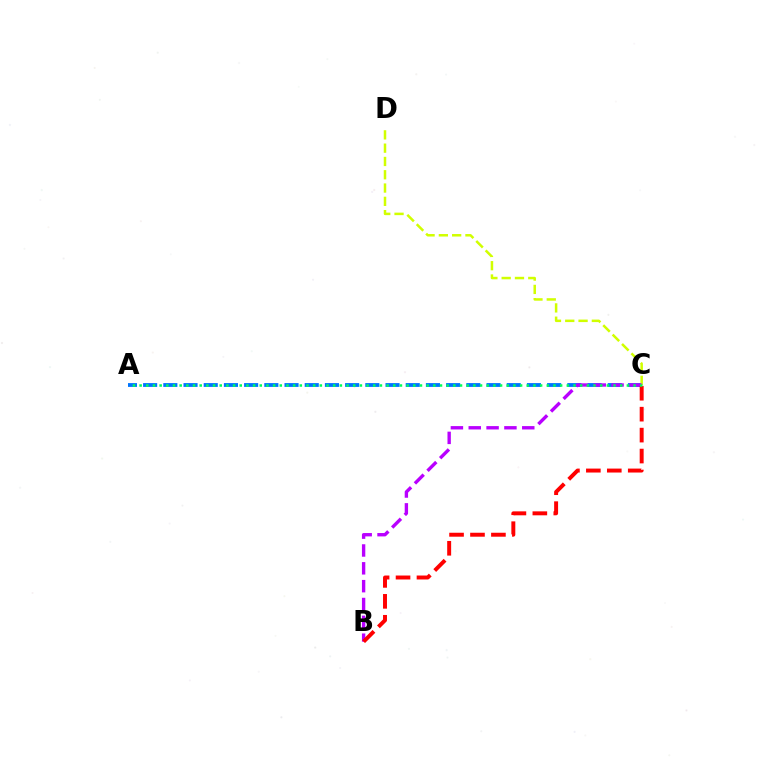{('A', 'C'): [{'color': '#0074ff', 'line_style': 'dashed', 'thickness': 2.74}, {'color': '#00ff5c', 'line_style': 'dotted', 'thickness': 1.81}], ('C', 'D'): [{'color': '#d1ff00', 'line_style': 'dashed', 'thickness': 1.81}], ('B', 'C'): [{'color': '#b900ff', 'line_style': 'dashed', 'thickness': 2.42}, {'color': '#ff0000', 'line_style': 'dashed', 'thickness': 2.84}]}